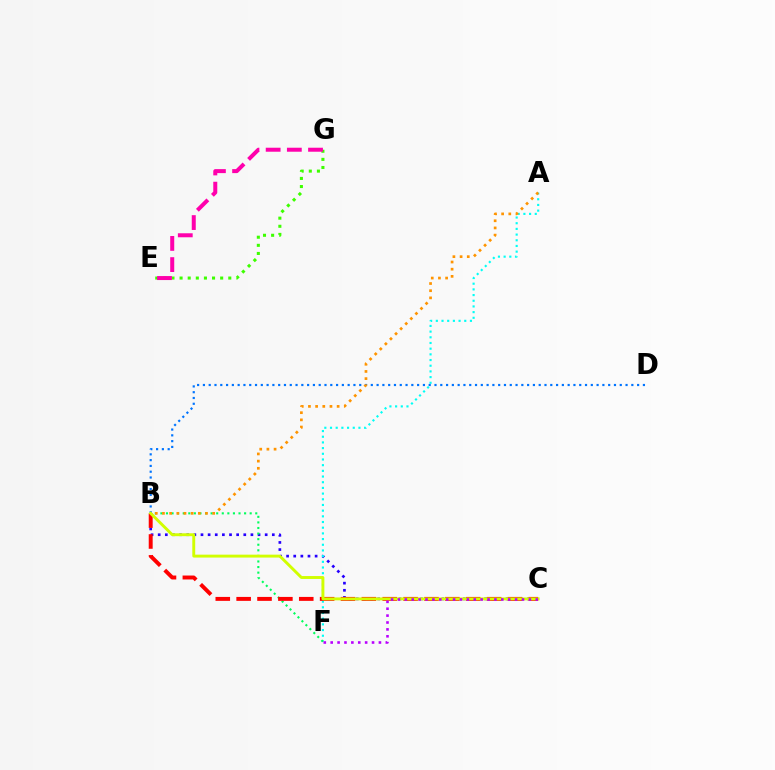{('B', 'C'): [{'color': '#2500ff', 'line_style': 'dotted', 'thickness': 1.94}, {'color': '#ff0000', 'line_style': 'dashed', 'thickness': 2.84}, {'color': '#d1ff00', 'line_style': 'solid', 'thickness': 2.09}], ('E', 'G'): [{'color': '#3dff00', 'line_style': 'dotted', 'thickness': 2.21}, {'color': '#ff00ac', 'line_style': 'dashed', 'thickness': 2.88}], ('A', 'F'): [{'color': '#00fff6', 'line_style': 'dotted', 'thickness': 1.54}], ('B', 'F'): [{'color': '#00ff5c', 'line_style': 'dotted', 'thickness': 1.52}], ('B', 'D'): [{'color': '#0074ff', 'line_style': 'dotted', 'thickness': 1.57}], ('A', 'B'): [{'color': '#ff9400', 'line_style': 'dotted', 'thickness': 1.95}], ('C', 'F'): [{'color': '#b900ff', 'line_style': 'dotted', 'thickness': 1.87}]}